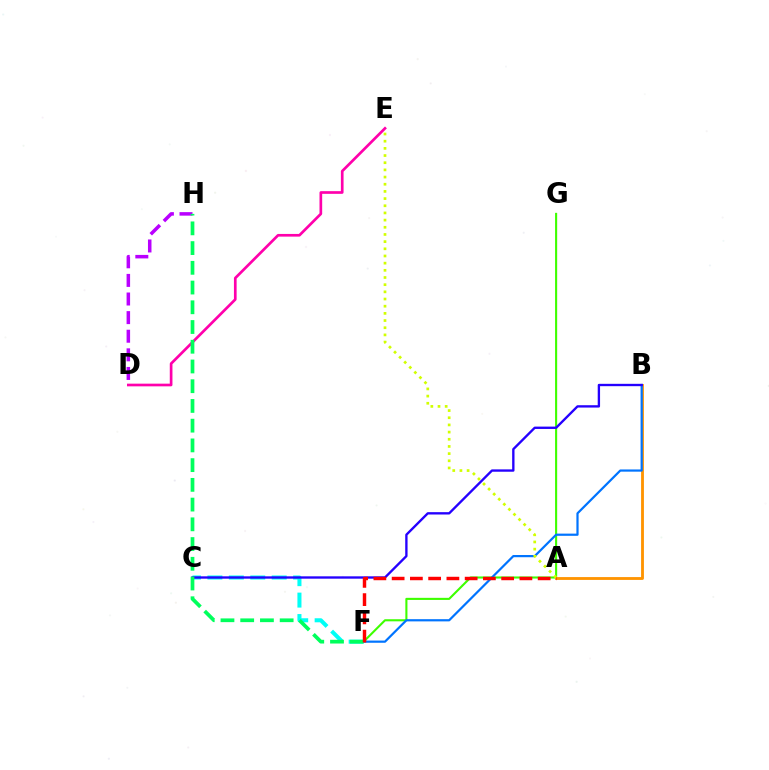{('F', 'G'): [{'color': '#3dff00', 'line_style': 'solid', 'thickness': 1.51}], ('A', 'B'): [{'color': '#ff9400', 'line_style': 'solid', 'thickness': 2.04}], ('D', 'H'): [{'color': '#b900ff', 'line_style': 'dashed', 'thickness': 2.53}], ('B', 'F'): [{'color': '#0074ff', 'line_style': 'solid', 'thickness': 1.59}], ('C', 'F'): [{'color': '#00fff6', 'line_style': 'dashed', 'thickness': 2.91}], ('D', 'E'): [{'color': '#ff00ac', 'line_style': 'solid', 'thickness': 1.93}], ('B', 'C'): [{'color': '#2500ff', 'line_style': 'solid', 'thickness': 1.69}], ('F', 'H'): [{'color': '#00ff5c', 'line_style': 'dashed', 'thickness': 2.68}], ('A', 'F'): [{'color': '#ff0000', 'line_style': 'dashed', 'thickness': 2.48}], ('A', 'E'): [{'color': '#d1ff00', 'line_style': 'dotted', 'thickness': 1.95}]}